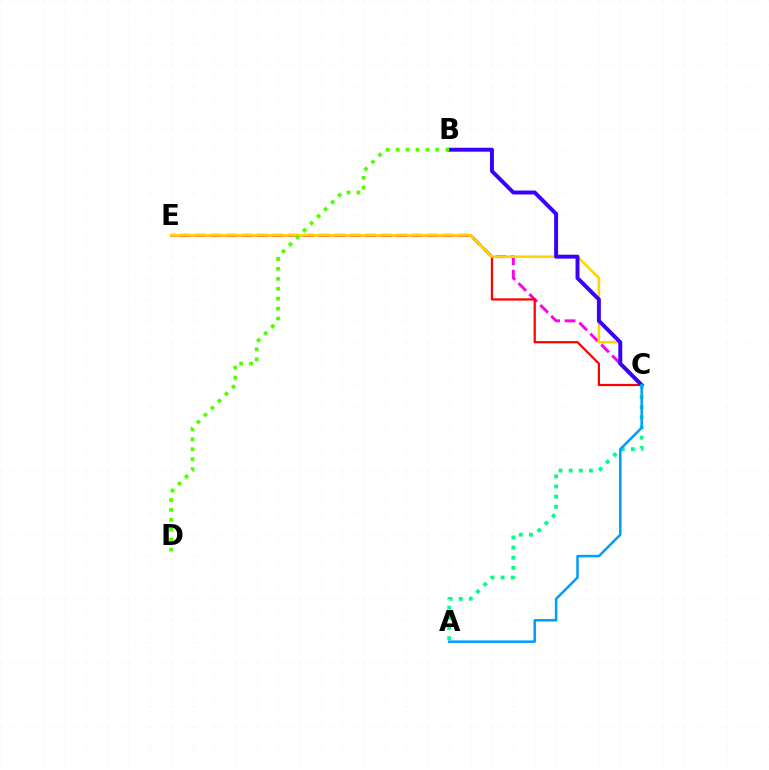{('C', 'E'): [{'color': '#ff00ed', 'line_style': 'dashed', 'thickness': 2.1}, {'color': '#ff0000', 'line_style': 'solid', 'thickness': 1.6}, {'color': '#ffd500', 'line_style': 'solid', 'thickness': 1.86}], ('B', 'C'): [{'color': '#3700ff', 'line_style': 'solid', 'thickness': 2.84}], ('A', 'C'): [{'color': '#00ff86', 'line_style': 'dotted', 'thickness': 2.76}, {'color': '#009eff', 'line_style': 'solid', 'thickness': 1.81}], ('B', 'D'): [{'color': '#4fff00', 'line_style': 'dotted', 'thickness': 2.7}]}